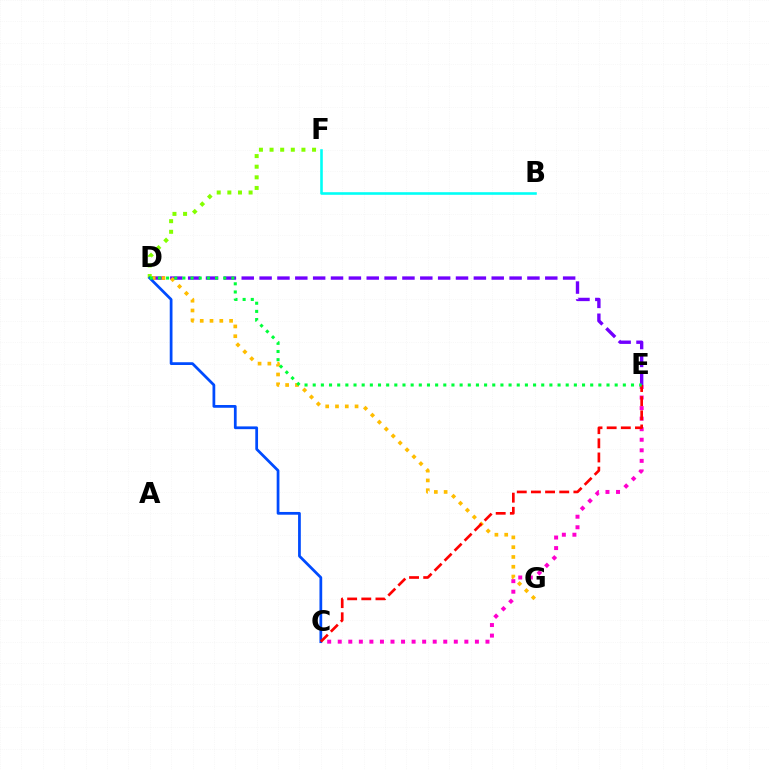{('C', 'E'): [{'color': '#ff00cf', 'line_style': 'dotted', 'thickness': 2.87}, {'color': '#ff0000', 'line_style': 'dashed', 'thickness': 1.92}], ('D', 'E'): [{'color': '#7200ff', 'line_style': 'dashed', 'thickness': 2.43}, {'color': '#00ff39', 'line_style': 'dotted', 'thickness': 2.22}], ('D', 'F'): [{'color': '#84ff00', 'line_style': 'dotted', 'thickness': 2.89}], ('D', 'G'): [{'color': '#ffbd00', 'line_style': 'dotted', 'thickness': 2.66}], ('C', 'D'): [{'color': '#004bff', 'line_style': 'solid', 'thickness': 1.98}], ('B', 'F'): [{'color': '#00fff6', 'line_style': 'solid', 'thickness': 1.87}]}